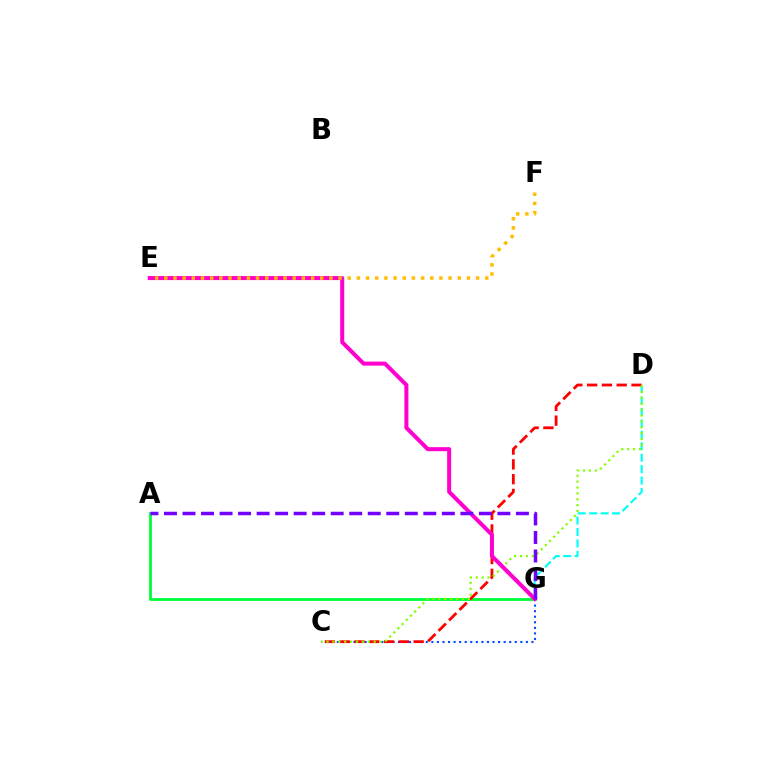{('D', 'G'): [{'color': '#00fff6', 'line_style': 'dashed', 'thickness': 1.56}], ('C', 'G'): [{'color': '#004bff', 'line_style': 'dotted', 'thickness': 1.51}], ('A', 'G'): [{'color': '#00ff39', 'line_style': 'solid', 'thickness': 2.03}, {'color': '#7200ff', 'line_style': 'dashed', 'thickness': 2.52}], ('C', 'D'): [{'color': '#ff0000', 'line_style': 'dashed', 'thickness': 2.01}, {'color': '#84ff00', 'line_style': 'dotted', 'thickness': 1.6}], ('E', 'G'): [{'color': '#ff00cf', 'line_style': 'solid', 'thickness': 2.9}], ('E', 'F'): [{'color': '#ffbd00', 'line_style': 'dotted', 'thickness': 2.49}]}